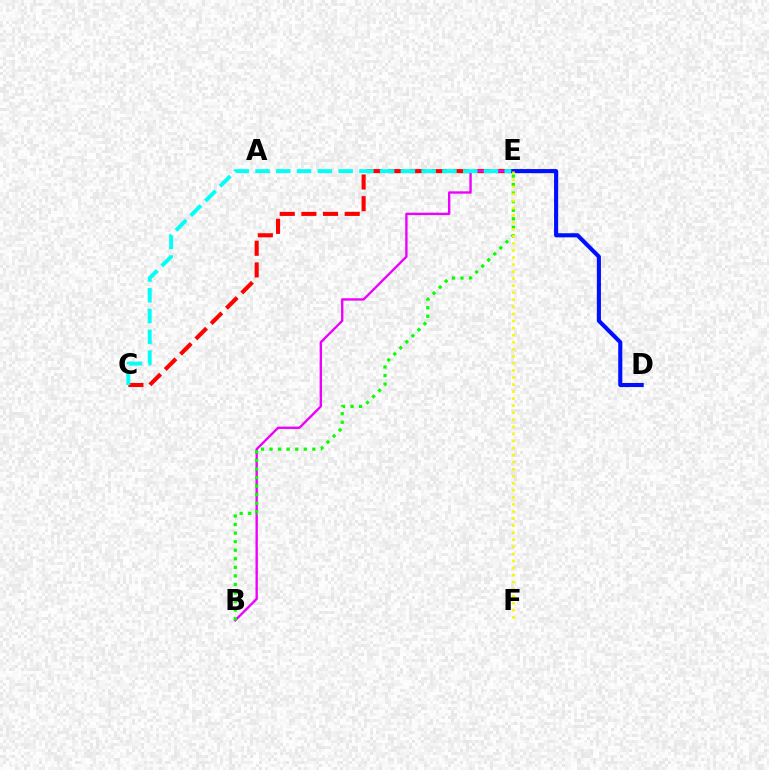{('C', 'E'): [{'color': '#ff0000', 'line_style': 'dashed', 'thickness': 2.94}, {'color': '#00fff6', 'line_style': 'dashed', 'thickness': 2.82}], ('B', 'E'): [{'color': '#ee00ff', 'line_style': 'solid', 'thickness': 1.7}, {'color': '#08ff00', 'line_style': 'dotted', 'thickness': 2.32}], ('D', 'E'): [{'color': '#0010ff', 'line_style': 'solid', 'thickness': 2.96}], ('E', 'F'): [{'color': '#fcf500', 'line_style': 'dotted', 'thickness': 1.92}]}